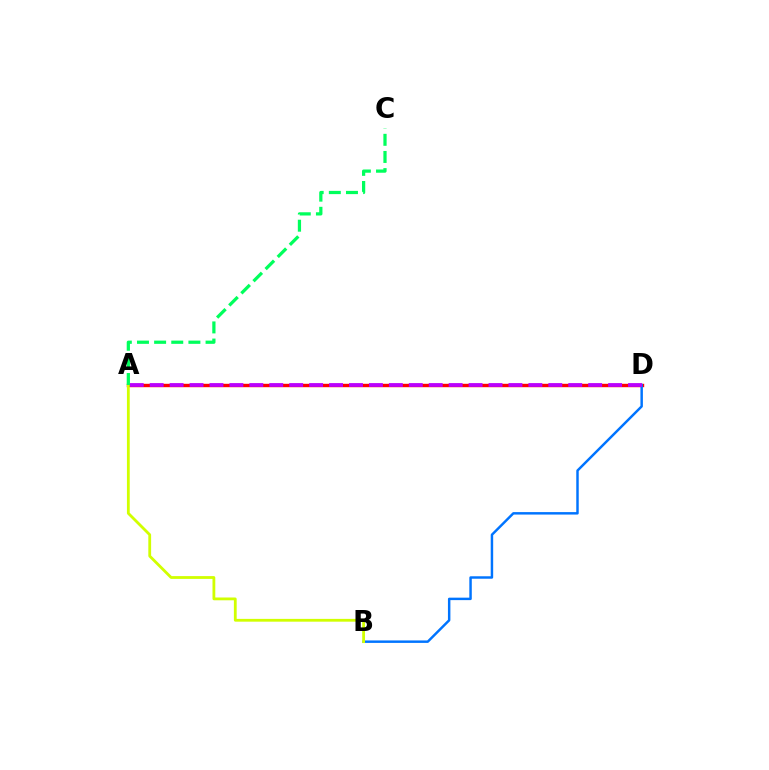{('A', 'D'): [{'color': '#ff0000', 'line_style': 'solid', 'thickness': 2.44}, {'color': '#b900ff', 'line_style': 'dashed', 'thickness': 2.71}], ('B', 'D'): [{'color': '#0074ff', 'line_style': 'solid', 'thickness': 1.77}], ('A', 'B'): [{'color': '#d1ff00', 'line_style': 'solid', 'thickness': 2.01}], ('A', 'C'): [{'color': '#00ff5c', 'line_style': 'dashed', 'thickness': 2.33}]}